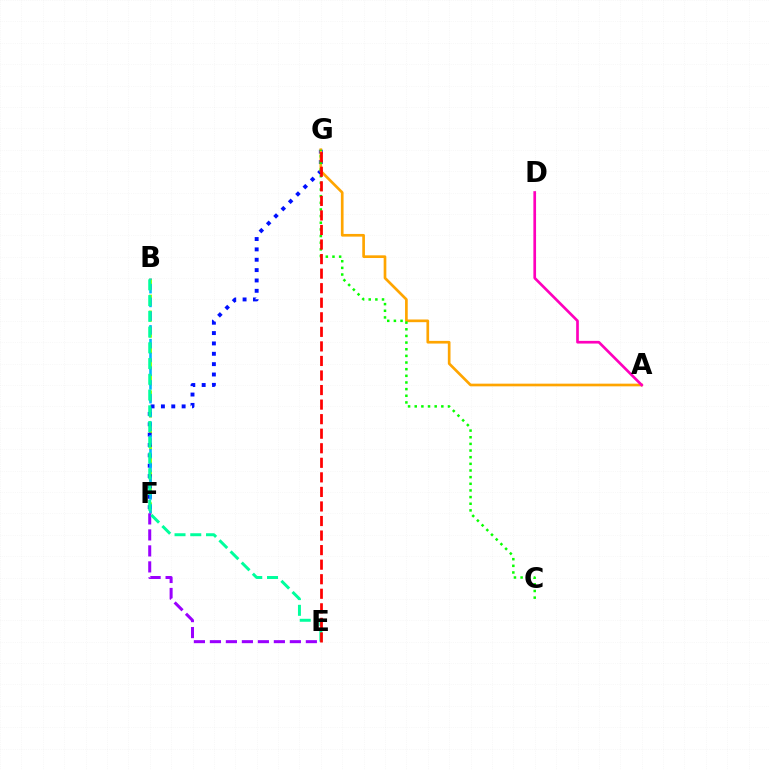{('B', 'F'): [{'color': '#b3ff00', 'line_style': 'dashed', 'thickness': 2.17}, {'color': '#00b5ff', 'line_style': 'dashed', 'thickness': 1.87}], ('F', 'G'): [{'color': '#0010ff', 'line_style': 'dotted', 'thickness': 2.81}], ('A', 'G'): [{'color': '#ffa500', 'line_style': 'solid', 'thickness': 1.93}], ('C', 'G'): [{'color': '#08ff00', 'line_style': 'dotted', 'thickness': 1.81}], ('E', 'F'): [{'color': '#9b00ff', 'line_style': 'dashed', 'thickness': 2.17}], ('B', 'E'): [{'color': '#00ff9d', 'line_style': 'dashed', 'thickness': 2.14}], ('E', 'G'): [{'color': '#ff0000', 'line_style': 'dashed', 'thickness': 1.98}], ('A', 'D'): [{'color': '#ff00bd', 'line_style': 'solid', 'thickness': 1.93}]}